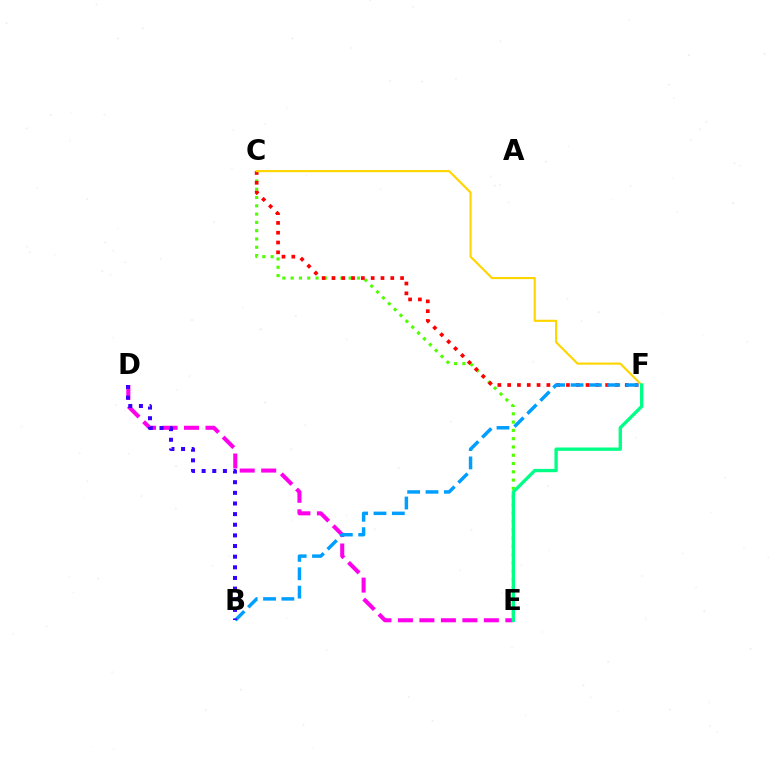{('C', 'E'): [{'color': '#4fff00', 'line_style': 'dotted', 'thickness': 2.25}], ('C', 'F'): [{'color': '#ff0000', 'line_style': 'dotted', 'thickness': 2.66}, {'color': '#ffd500', 'line_style': 'solid', 'thickness': 1.55}], ('D', 'E'): [{'color': '#ff00ed', 'line_style': 'dashed', 'thickness': 2.92}], ('B', 'F'): [{'color': '#009eff', 'line_style': 'dashed', 'thickness': 2.49}], ('B', 'D'): [{'color': '#3700ff', 'line_style': 'dotted', 'thickness': 2.89}], ('E', 'F'): [{'color': '#00ff86', 'line_style': 'solid', 'thickness': 2.4}]}